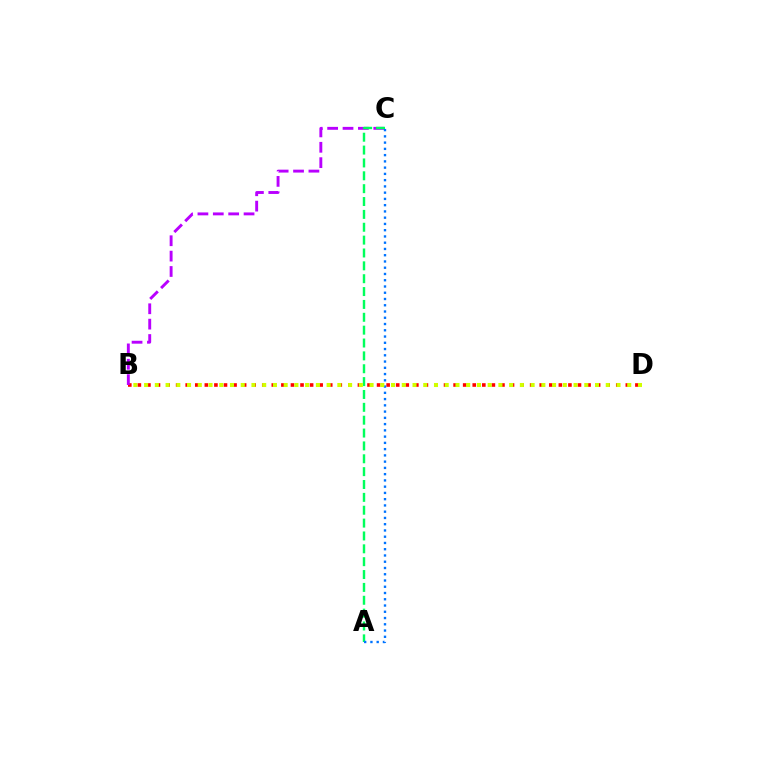{('B', 'D'): [{'color': '#ff0000', 'line_style': 'dotted', 'thickness': 2.6}, {'color': '#d1ff00', 'line_style': 'dotted', 'thickness': 2.92}], ('B', 'C'): [{'color': '#b900ff', 'line_style': 'dashed', 'thickness': 2.09}], ('A', 'C'): [{'color': '#00ff5c', 'line_style': 'dashed', 'thickness': 1.75}, {'color': '#0074ff', 'line_style': 'dotted', 'thickness': 1.7}]}